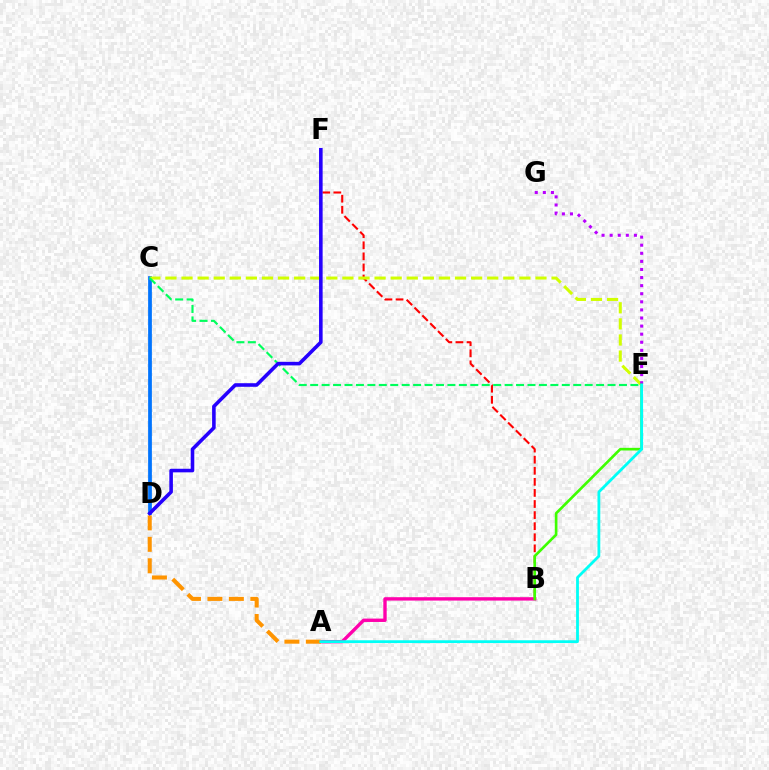{('A', 'B'): [{'color': '#ff00ac', 'line_style': 'solid', 'thickness': 2.43}], ('C', 'D'): [{'color': '#0074ff', 'line_style': 'solid', 'thickness': 2.7}], ('B', 'F'): [{'color': '#ff0000', 'line_style': 'dashed', 'thickness': 1.51}], ('C', 'E'): [{'color': '#d1ff00', 'line_style': 'dashed', 'thickness': 2.19}, {'color': '#00ff5c', 'line_style': 'dashed', 'thickness': 1.55}], ('E', 'G'): [{'color': '#b900ff', 'line_style': 'dotted', 'thickness': 2.2}], ('A', 'D'): [{'color': '#ff9400', 'line_style': 'dashed', 'thickness': 2.91}], ('B', 'E'): [{'color': '#3dff00', 'line_style': 'solid', 'thickness': 1.91}], ('A', 'E'): [{'color': '#00fff6', 'line_style': 'solid', 'thickness': 2.01}], ('D', 'F'): [{'color': '#2500ff', 'line_style': 'solid', 'thickness': 2.58}]}